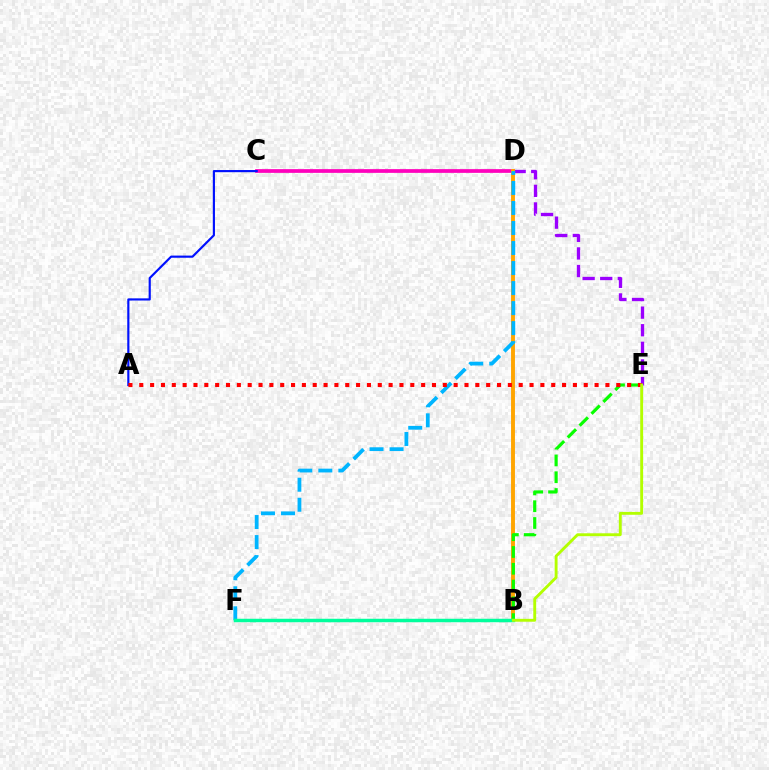{('D', 'E'): [{'color': '#9b00ff', 'line_style': 'dashed', 'thickness': 2.39}], ('C', 'D'): [{'color': '#ff00bd', 'line_style': 'solid', 'thickness': 2.69}], ('B', 'D'): [{'color': '#ffa500', 'line_style': 'solid', 'thickness': 2.81}], ('D', 'F'): [{'color': '#00b5ff', 'line_style': 'dashed', 'thickness': 2.72}], ('A', 'C'): [{'color': '#0010ff', 'line_style': 'solid', 'thickness': 1.56}], ('B', 'E'): [{'color': '#08ff00', 'line_style': 'dashed', 'thickness': 2.28}, {'color': '#b3ff00', 'line_style': 'solid', 'thickness': 2.07}], ('B', 'F'): [{'color': '#00ff9d', 'line_style': 'solid', 'thickness': 2.5}], ('A', 'E'): [{'color': '#ff0000', 'line_style': 'dotted', 'thickness': 2.95}]}